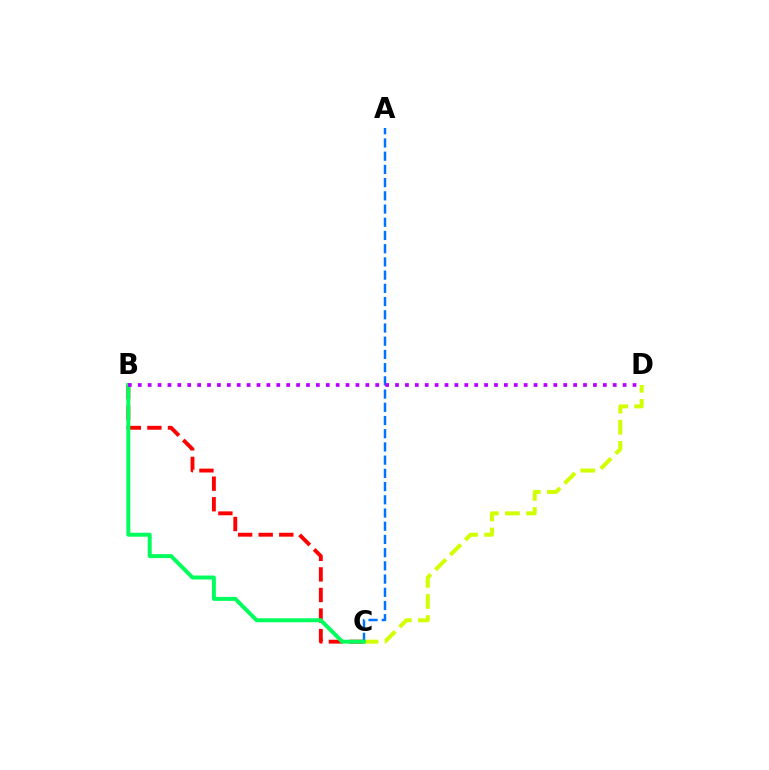{('C', 'D'): [{'color': '#d1ff00', 'line_style': 'dashed', 'thickness': 2.87}], ('B', 'C'): [{'color': '#ff0000', 'line_style': 'dashed', 'thickness': 2.79}, {'color': '#00ff5c', 'line_style': 'solid', 'thickness': 2.85}], ('A', 'C'): [{'color': '#0074ff', 'line_style': 'dashed', 'thickness': 1.8}], ('B', 'D'): [{'color': '#b900ff', 'line_style': 'dotted', 'thickness': 2.69}]}